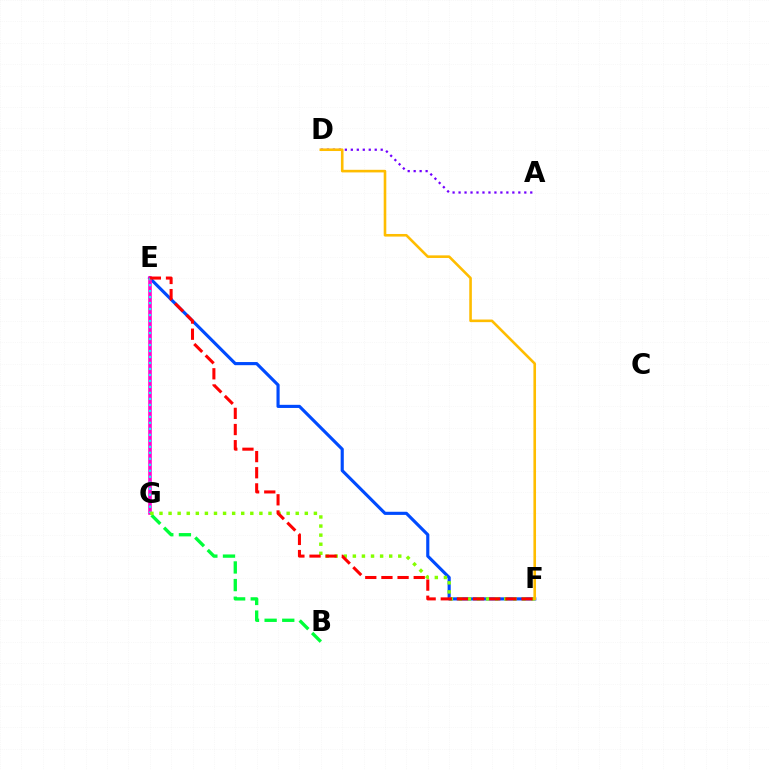{('B', 'G'): [{'color': '#00ff39', 'line_style': 'dashed', 'thickness': 2.4}], ('E', 'F'): [{'color': '#004bff', 'line_style': 'solid', 'thickness': 2.26}, {'color': '#ff0000', 'line_style': 'dashed', 'thickness': 2.19}], ('E', 'G'): [{'color': '#ff00cf', 'line_style': 'solid', 'thickness': 2.59}, {'color': '#00fff6', 'line_style': 'dotted', 'thickness': 1.63}], ('A', 'D'): [{'color': '#7200ff', 'line_style': 'dotted', 'thickness': 1.62}], ('F', 'G'): [{'color': '#84ff00', 'line_style': 'dotted', 'thickness': 2.47}], ('D', 'F'): [{'color': '#ffbd00', 'line_style': 'solid', 'thickness': 1.88}]}